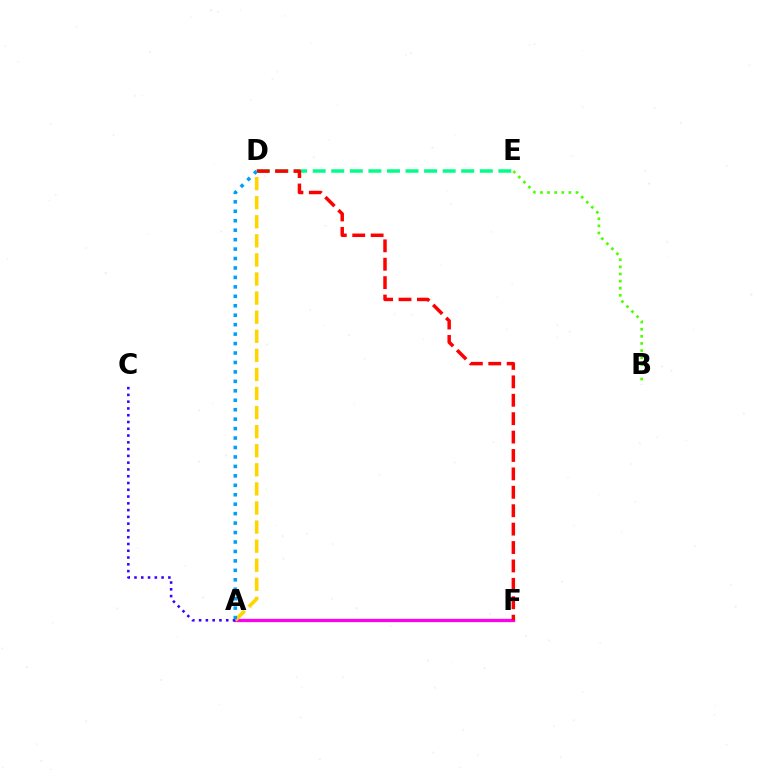{('A', 'F'): [{'color': '#ff00ed', 'line_style': 'solid', 'thickness': 2.36}], ('B', 'E'): [{'color': '#4fff00', 'line_style': 'dotted', 'thickness': 1.93}], ('D', 'E'): [{'color': '#00ff86', 'line_style': 'dashed', 'thickness': 2.52}], ('A', 'D'): [{'color': '#ffd500', 'line_style': 'dashed', 'thickness': 2.59}, {'color': '#009eff', 'line_style': 'dotted', 'thickness': 2.57}], ('A', 'C'): [{'color': '#3700ff', 'line_style': 'dotted', 'thickness': 1.84}], ('D', 'F'): [{'color': '#ff0000', 'line_style': 'dashed', 'thickness': 2.5}]}